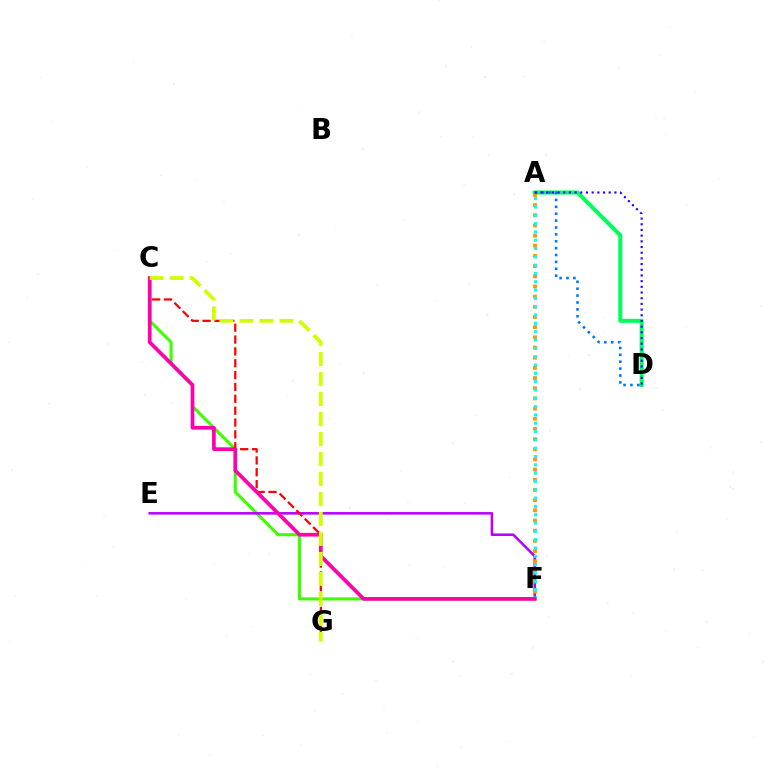{('A', 'D'): [{'color': '#00ff5c', 'line_style': 'solid', 'thickness': 2.88}, {'color': '#0074ff', 'line_style': 'dotted', 'thickness': 1.87}, {'color': '#2500ff', 'line_style': 'dotted', 'thickness': 1.55}], ('C', 'F'): [{'color': '#3dff00', 'line_style': 'solid', 'thickness': 2.23}, {'color': '#ff00ac', 'line_style': 'solid', 'thickness': 2.67}], ('E', 'F'): [{'color': '#b900ff', 'line_style': 'solid', 'thickness': 1.83}], ('A', 'F'): [{'color': '#ff9400', 'line_style': 'dotted', 'thickness': 2.76}, {'color': '#00fff6', 'line_style': 'dotted', 'thickness': 2.26}], ('C', 'G'): [{'color': '#ff0000', 'line_style': 'dashed', 'thickness': 1.61}, {'color': '#d1ff00', 'line_style': 'dashed', 'thickness': 2.72}]}